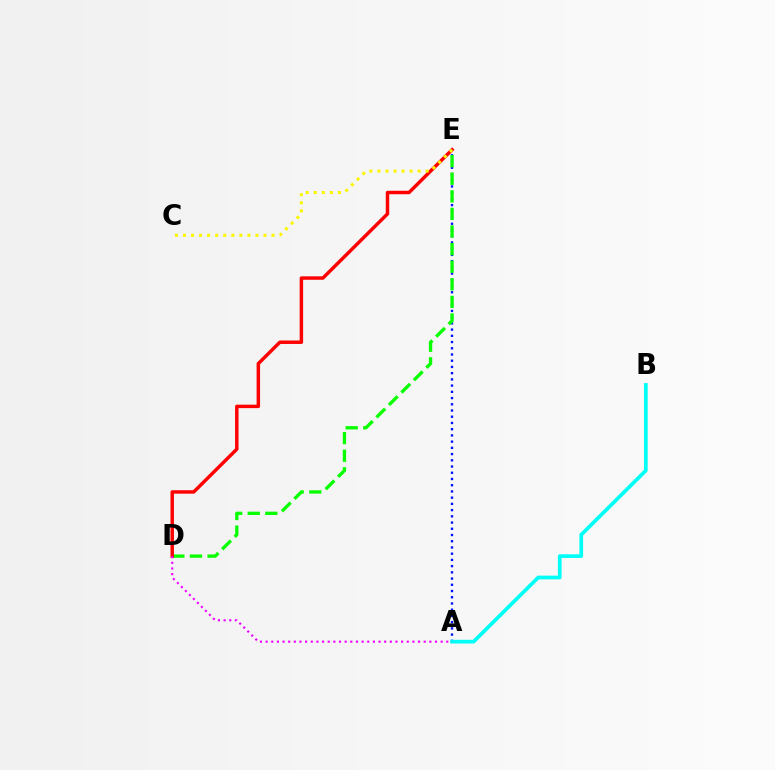{('A', 'E'): [{'color': '#0010ff', 'line_style': 'dotted', 'thickness': 1.69}], ('D', 'E'): [{'color': '#08ff00', 'line_style': 'dashed', 'thickness': 2.39}, {'color': '#ff0000', 'line_style': 'solid', 'thickness': 2.49}], ('C', 'E'): [{'color': '#fcf500', 'line_style': 'dotted', 'thickness': 2.19}], ('A', 'B'): [{'color': '#00fff6', 'line_style': 'solid', 'thickness': 2.67}], ('A', 'D'): [{'color': '#ee00ff', 'line_style': 'dotted', 'thickness': 1.53}]}